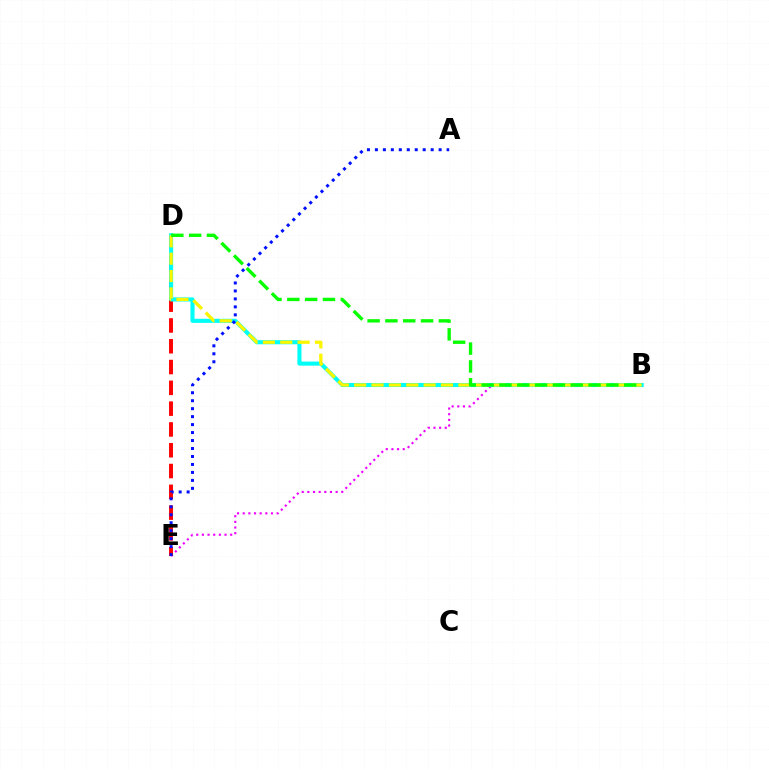{('B', 'E'): [{'color': '#ee00ff', 'line_style': 'dotted', 'thickness': 1.54}], ('D', 'E'): [{'color': '#ff0000', 'line_style': 'dashed', 'thickness': 2.83}], ('B', 'D'): [{'color': '#00fff6', 'line_style': 'solid', 'thickness': 2.94}, {'color': '#fcf500', 'line_style': 'dashed', 'thickness': 2.36}, {'color': '#08ff00', 'line_style': 'dashed', 'thickness': 2.42}], ('A', 'E'): [{'color': '#0010ff', 'line_style': 'dotted', 'thickness': 2.16}]}